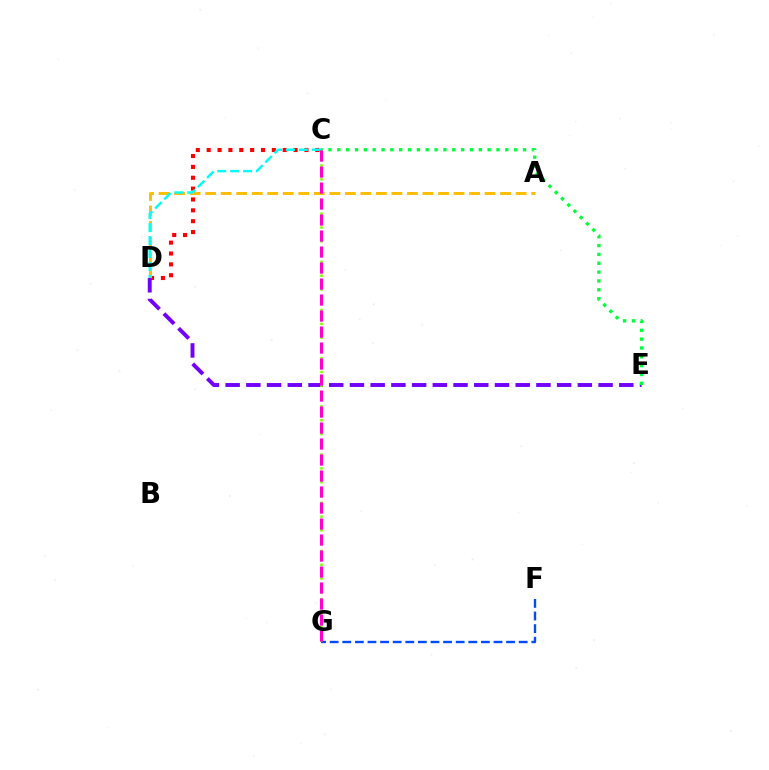{('C', 'D'): [{'color': '#ff0000', 'line_style': 'dotted', 'thickness': 2.95}, {'color': '#00fff6', 'line_style': 'dashed', 'thickness': 1.76}], ('F', 'G'): [{'color': '#004bff', 'line_style': 'dashed', 'thickness': 1.71}], ('A', 'D'): [{'color': '#ffbd00', 'line_style': 'dashed', 'thickness': 2.11}], ('D', 'E'): [{'color': '#7200ff', 'line_style': 'dashed', 'thickness': 2.81}], ('C', 'G'): [{'color': '#84ff00', 'line_style': 'dotted', 'thickness': 1.87}, {'color': '#ff00cf', 'line_style': 'dashed', 'thickness': 2.17}], ('C', 'E'): [{'color': '#00ff39', 'line_style': 'dotted', 'thickness': 2.4}]}